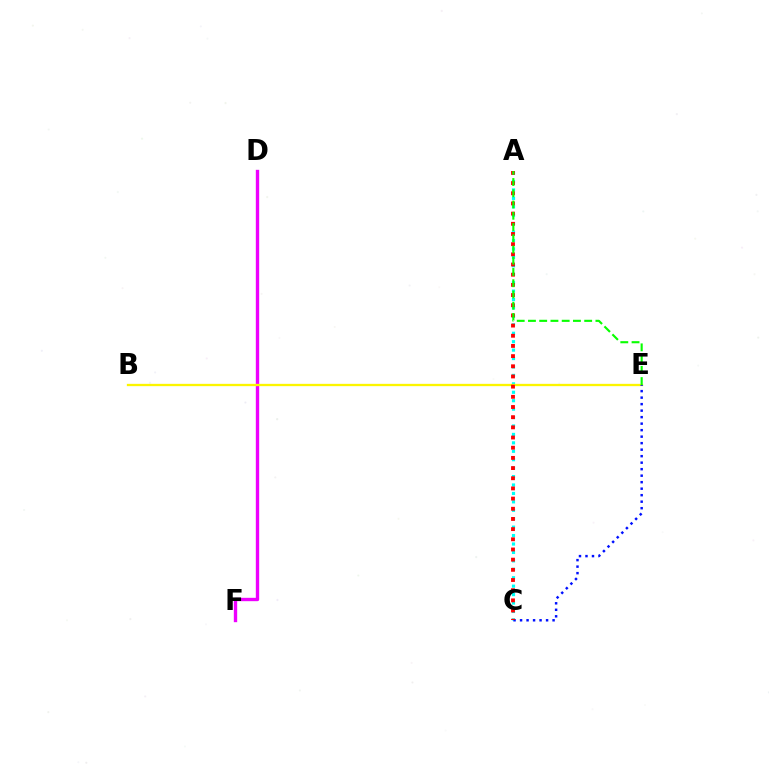{('A', 'C'): [{'color': '#00fff6', 'line_style': 'dotted', 'thickness': 2.29}, {'color': '#ff0000', 'line_style': 'dotted', 'thickness': 2.77}], ('D', 'F'): [{'color': '#ee00ff', 'line_style': 'solid', 'thickness': 2.42}], ('B', 'E'): [{'color': '#fcf500', 'line_style': 'solid', 'thickness': 1.66}], ('C', 'E'): [{'color': '#0010ff', 'line_style': 'dotted', 'thickness': 1.77}], ('A', 'E'): [{'color': '#08ff00', 'line_style': 'dashed', 'thickness': 1.53}]}